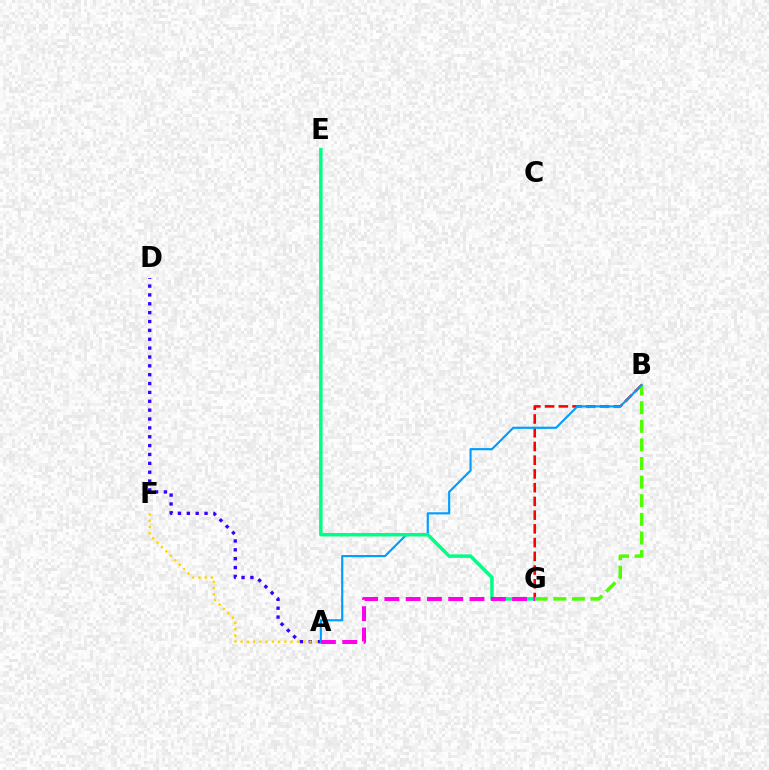{('B', 'G'): [{'color': '#ff0000', 'line_style': 'dashed', 'thickness': 1.87}, {'color': '#4fff00', 'line_style': 'dashed', 'thickness': 2.53}], ('A', 'D'): [{'color': '#3700ff', 'line_style': 'dotted', 'thickness': 2.41}], ('A', 'F'): [{'color': '#ffd500', 'line_style': 'dotted', 'thickness': 1.7}], ('A', 'B'): [{'color': '#009eff', 'line_style': 'solid', 'thickness': 1.56}], ('E', 'G'): [{'color': '#00ff86', 'line_style': 'solid', 'thickness': 2.51}], ('A', 'G'): [{'color': '#ff00ed', 'line_style': 'dashed', 'thickness': 2.89}]}